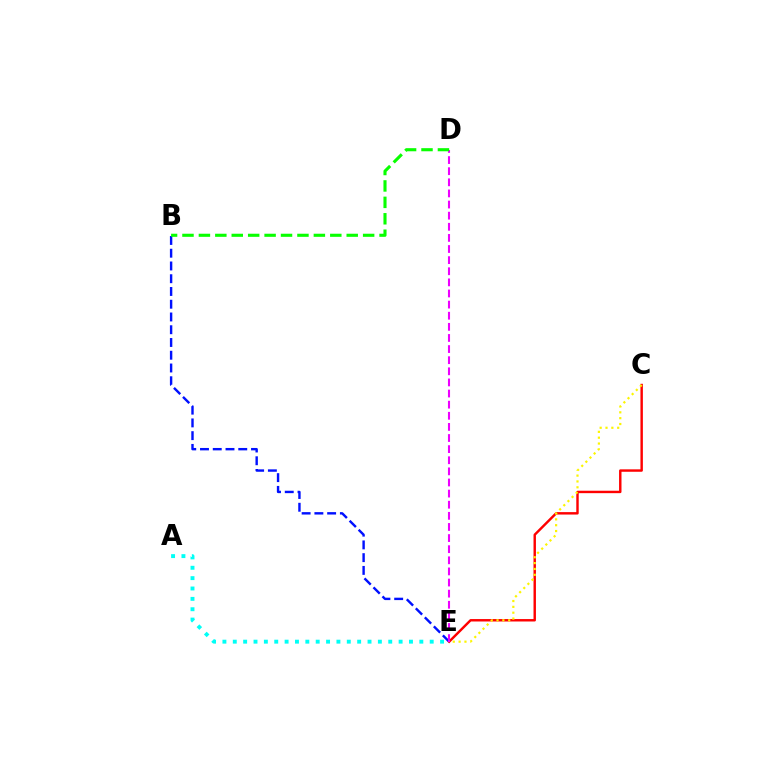{('B', 'E'): [{'color': '#0010ff', 'line_style': 'dashed', 'thickness': 1.73}], ('C', 'E'): [{'color': '#ff0000', 'line_style': 'solid', 'thickness': 1.75}, {'color': '#fcf500', 'line_style': 'dotted', 'thickness': 1.59}], ('A', 'E'): [{'color': '#00fff6', 'line_style': 'dotted', 'thickness': 2.82}], ('D', 'E'): [{'color': '#ee00ff', 'line_style': 'dashed', 'thickness': 1.51}], ('B', 'D'): [{'color': '#08ff00', 'line_style': 'dashed', 'thickness': 2.23}]}